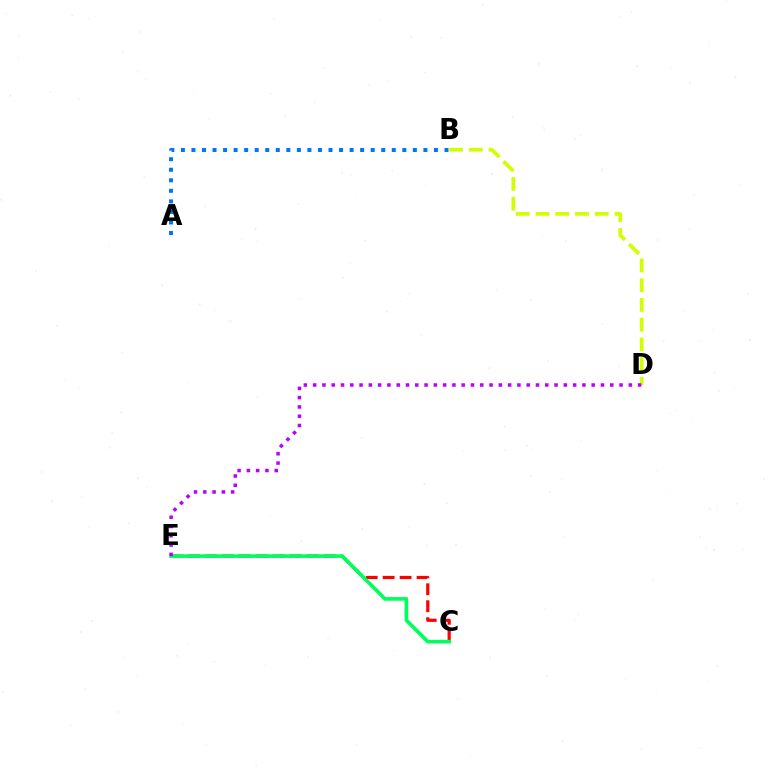{('C', 'E'): [{'color': '#ff0000', 'line_style': 'dashed', 'thickness': 2.3}, {'color': '#00ff5c', 'line_style': 'solid', 'thickness': 2.64}], ('B', 'D'): [{'color': '#d1ff00', 'line_style': 'dashed', 'thickness': 2.68}], ('A', 'B'): [{'color': '#0074ff', 'line_style': 'dotted', 'thickness': 2.86}], ('D', 'E'): [{'color': '#b900ff', 'line_style': 'dotted', 'thickness': 2.52}]}